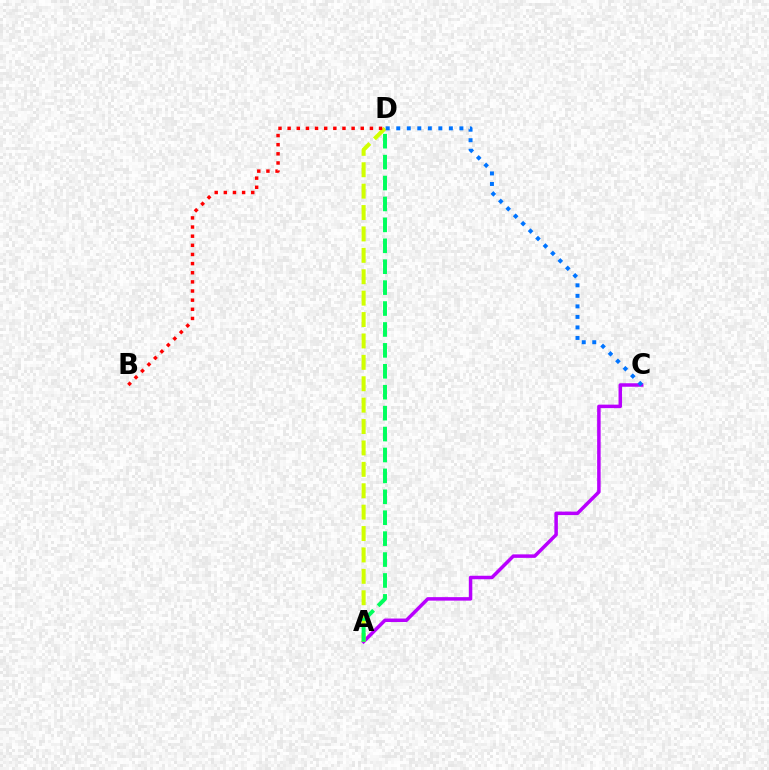{('A', 'C'): [{'color': '#b900ff', 'line_style': 'solid', 'thickness': 2.52}], ('A', 'D'): [{'color': '#d1ff00', 'line_style': 'dashed', 'thickness': 2.91}, {'color': '#00ff5c', 'line_style': 'dashed', 'thickness': 2.84}], ('B', 'D'): [{'color': '#ff0000', 'line_style': 'dotted', 'thickness': 2.48}], ('C', 'D'): [{'color': '#0074ff', 'line_style': 'dotted', 'thickness': 2.86}]}